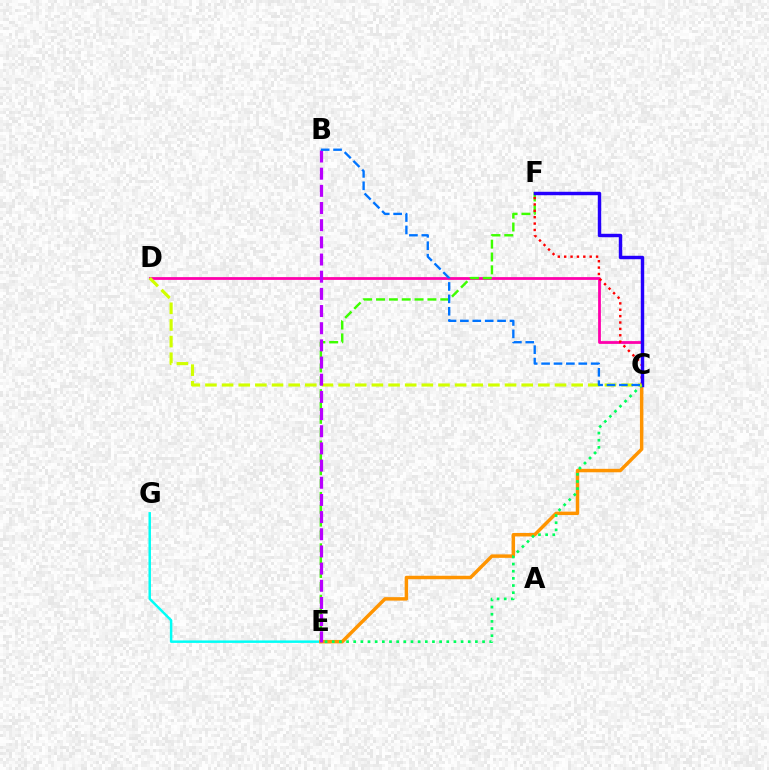{('C', 'D'): [{'color': '#ff00ac', 'line_style': 'solid', 'thickness': 2.0}, {'color': '#d1ff00', 'line_style': 'dashed', 'thickness': 2.26}], ('E', 'G'): [{'color': '#00fff6', 'line_style': 'solid', 'thickness': 1.77}], ('E', 'F'): [{'color': '#3dff00', 'line_style': 'dashed', 'thickness': 1.75}], ('C', 'E'): [{'color': '#ff9400', 'line_style': 'solid', 'thickness': 2.49}, {'color': '#00ff5c', 'line_style': 'dotted', 'thickness': 1.95}], ('C', 'F'): [{'color': '#ff0000', 'line_style': 'dotted', 'thickness': 1.73}, {'color': '#2500ff', 'line_style': 'solid', 'thickness': 2.47}], ('B', 'E'): [{'color': '#b900ff', 'line_style': 'dashed', 'thickness': 2.33}], ('B', 'C'): [{'color': '#0074ff', 'line_style': 'dashed', 'thickness': 1.68}]}